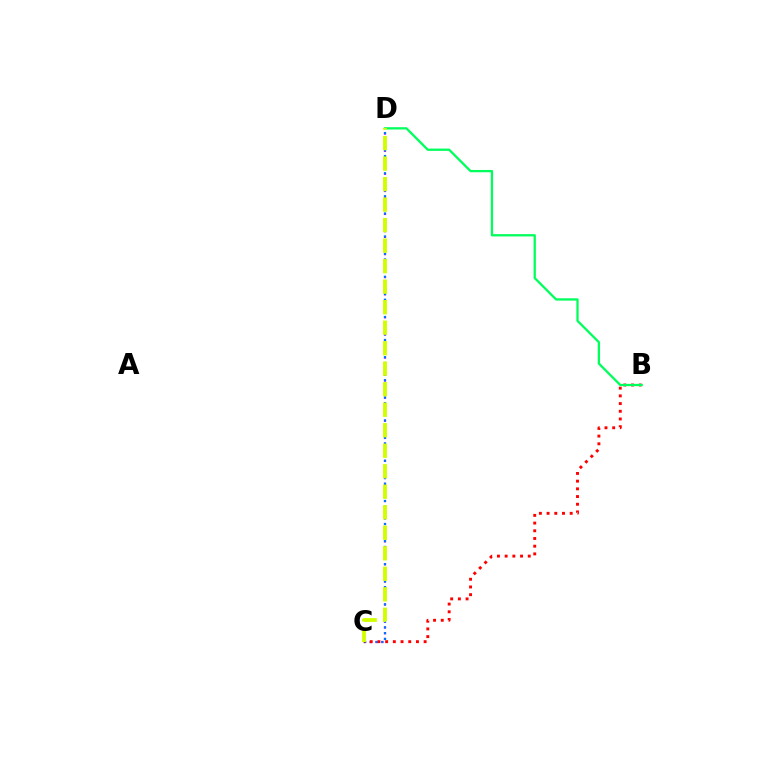{('C', 'D'): [{'color': '#b900ff', 'line_style': 'dotted', 'thickness': 1.56}, {'color': '#0074ff', 'line_style': 'dotted', 'thickness': 1.56}, {'color': '#d1ff00', 'line_style': 'dashed', 'thickness': 2.79}], ('B', 'C'): [{'color': '#ff0000', 'line_style': 'dotted', 'thickness': 2.09}], ('B', 'D'): [{'color': '#00ff5c', 'line_style': 'solid', 'thickness': 1.65}]}